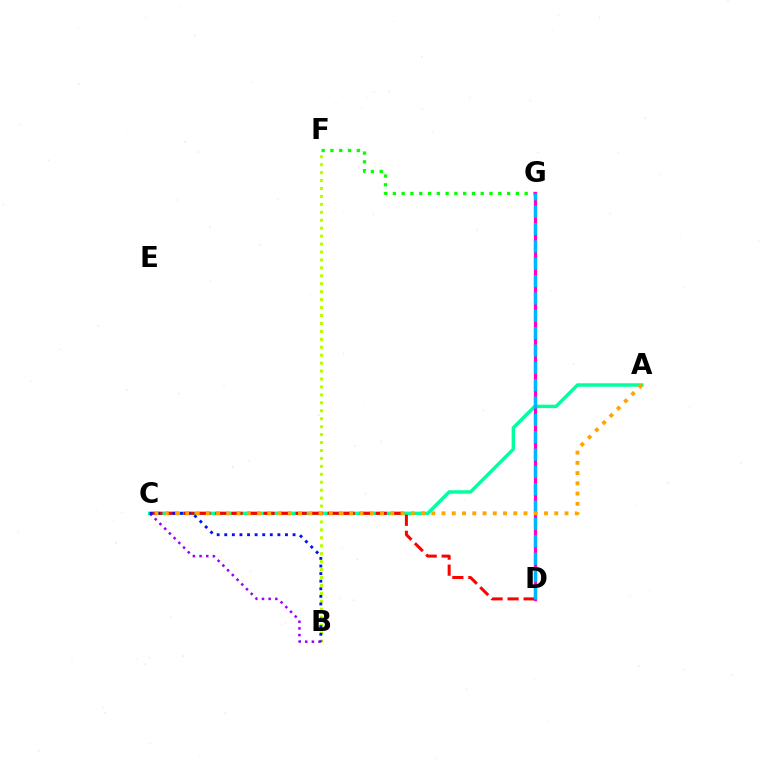{('A', 'C'): [{'color': '#00ff9d', 'line_style': 'solid', 'thickness': 2.48}, {'color': '#ffa500', 'line_style': 'dotted', 'thickness': 2.78}], ('F', 'G'): [{'color': '#08ff00', 'line_style': 'dotted', 'thickness': 2.39}], ('B', 'F'): [{'color': '#b3ff00', 'line_style': 'dotted', 'thickness': 2.16}], ('C', 'D'): [{'color': '#ff0000', 'line_style': 'dashed', 'thickness': 2.18}], ('D', 'G'): [{'color': '#ff00bd', 'line_style': 'solid', 'thickness': 2.34}, {'color': '#00b5ff', 'line_style': 'dashed', 'thickness': 2.36}], ('B', 'C'): [{'color': '#9b00ff', 'line_style': 'dotted', 'thickness': 1.81}, {'color': '#0010ff', 'line_style': 'dotted', 'thickness': 2.06}]}